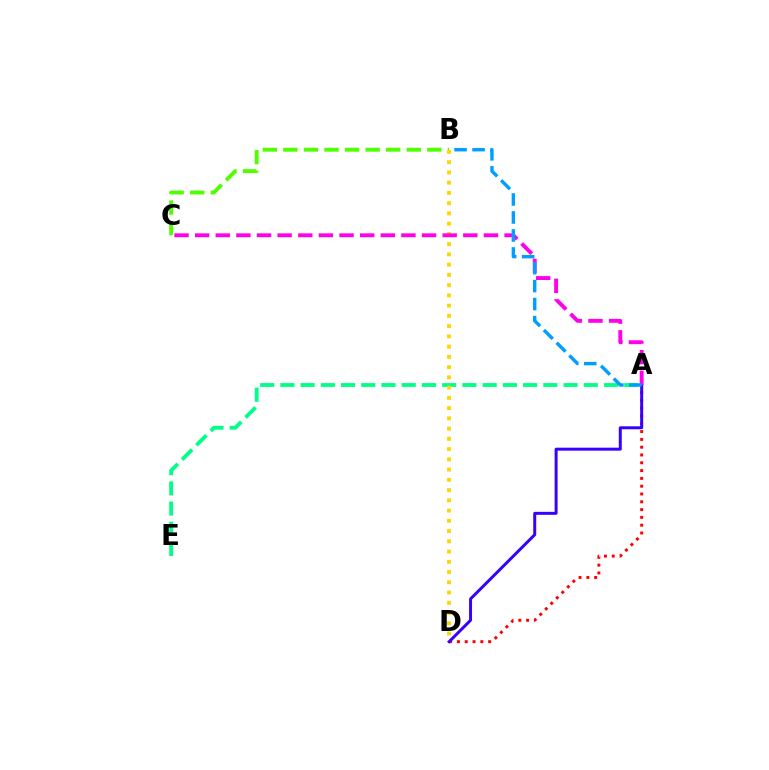{('B', 'C'): [{'color': '#4fff00', 'line_style': 'dashed', 'thickness': 2.79}], ('A', 'E'): [{'color': '#00ff86', 'line_style': 'dashed', 'thickness': 2.75}], ('A', 'D'): [{'color': '#ff0000', 'line_style': 'dotted', 'thickness': 2.12}, {'color': '#3700ff', 'line_style': 'solid', 'thickness': 2.14}], ('B', 'D'): [{'color': '#ffd500', 'line_style': 'dotted', 'thickness': 2.78}], ('A', 'C'): [{'color': '#ff00ed', 'line_style': 'dashed', 'thickness': 2.8}], ('A', 'B'): [{'color': '#009eff', 'line_style': 'dashed', 'thickness': 2.45}]}